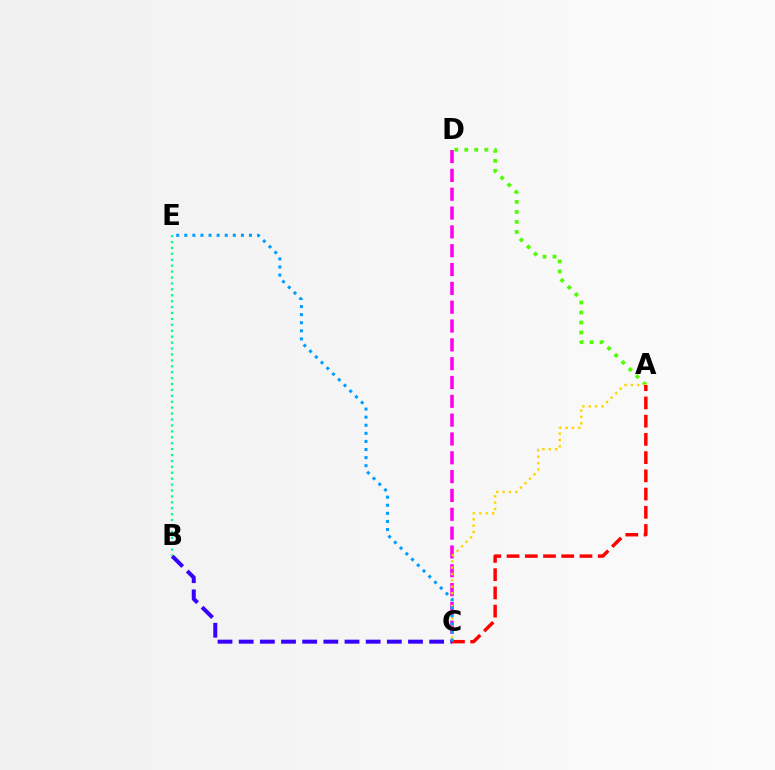{('A', 'D'): [{'color': '#4fff00', 'line_style': 'dotted', 'thickness': 2.72}], ('C', 'D'): [{'color': '#ff00ed', 'line_style': 'dashed', 'thickness': 2.56}], ('A', 'C'): [{'color': '#ffd500', 'line_style': 'dotted', 'thickness': 1.73}, {'color': '#ff0000', 'line_style': 'dashed', 'thickness': 2.48}], ('B', 'C'): [{'color': '#3700ff', 'line_style': 'dashed', 'thickness': 2.88}], ('B', 'E'): [{'color': '#00ff86', 'line_style': 'dotted', 'thickness': 1.61}], ('C', 'E'): [{'color': '#009eff', 'line_style': 'dotted', 'thickness': 2.2}]}